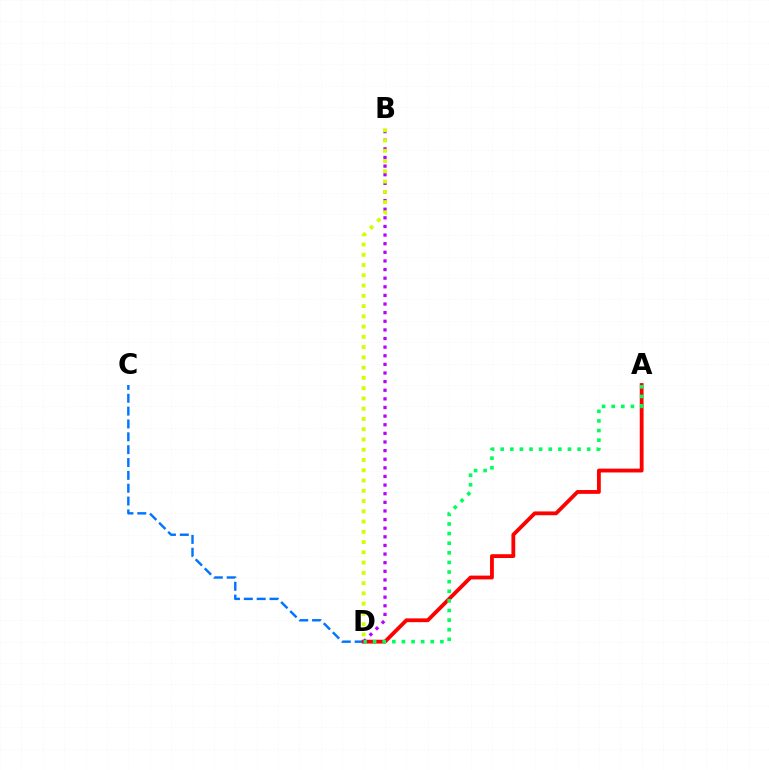{('C', 'D'): [{'color': '#0074ff', 'line_style': 'dashed', 'thickness': 1.75}], ('A', 'D'): [{'color': '#ff0000', 'line_style': 'solid', 'thickness': 2.75}, {'color': '#00ff5c', 'line_style': 'dotted', 'thickness': 2.61}], ('B', 'D'): [{'color': '#b900ff', 'line_style': 'dotted', 'thickness': 2.34}, {'color': '#d1ff00', 'line_style': 'dotted', 'thickness': 2.79}]}